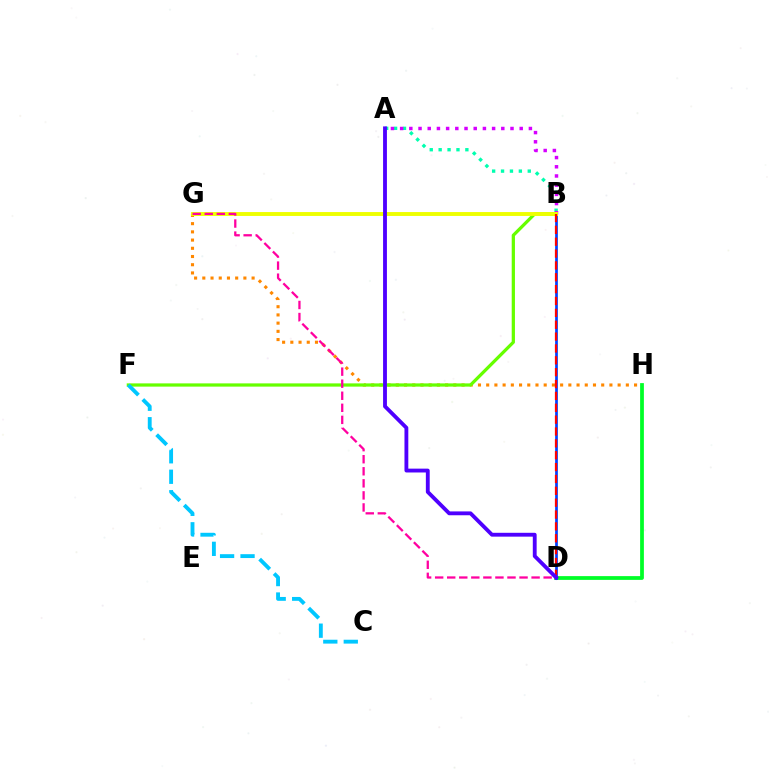{('D', 'H'): [{'color': '#00ff27', 'line_style': 'solid', 'thickness': 2.71}], ('A', 'B'): [{'color': '#00ffaf', 'line_style': 'dotted', 'thickness': 2.42}, {'color': '#d600ff', 'line_style': 'dotted', 'thickness': 2.5}], ('G', 'H'): [{'color': '#ff8800', 'line_style': 'dotted', 'thickness': 2.23}], ('B', 'D'): [{'color': '#003fff', 'line_style': 'solid', 'thickness': 1.95}, {'color': '#ff0000', 'line_style': 'dashed', 'thickness': 1.61}], ('B', 'F'): [{'color': '#66ff00', 'line_style': 'solid', 'thickness': 2.34}], ('C', 'F'): [{'color': '#00c7ff', 'line_style': 'dashed', 'thickness': 2.78}], ('B', 'G'): [{'color': '#eeff00', 'line_style': 'solid', 'thickness': 2.8}], ('D', 'G'): [{'color': '#ff00a0', 'line_style': 'dashed', 'thickness': 1.64}], ('A', 'D'): [{'color': '#4f00ff', 'line_style': 'solid', 'thickness': 2.77}]}